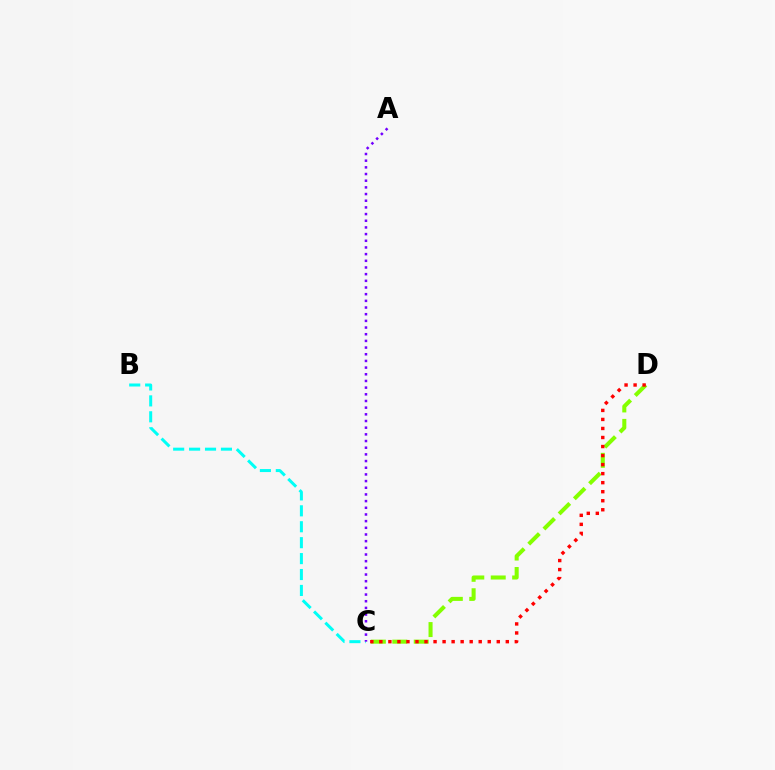{('C', 'D'): [{'color': '#84ff00', 'line_style': 'dashed', 'thickness': 2.91}, {'color': '#ff0000', 'line_style': 'dotted', 'thickness': 2.45}], ('B', 'C'): [{'color': '#00fff6', 'line_style': 'dashed', 'thickness': 2.16}], ('A', 'C'): [{'color': '#7200ff', 'line_style': 'dotted', 'thickness': 1.81}]}